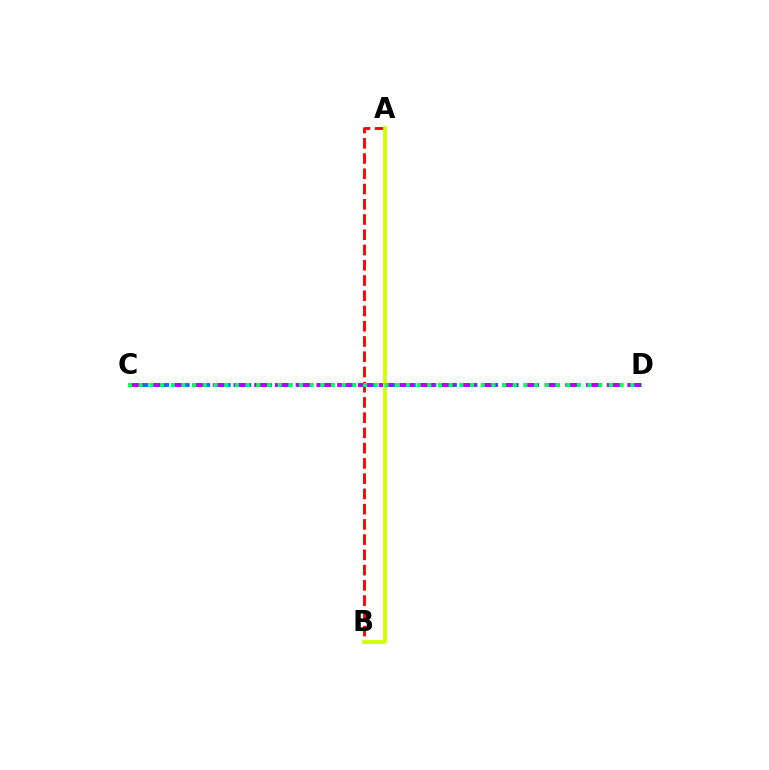{('C', 'D'): [{'color': '#0074ff', 'line_style': 'dashed', 'thickness': 2.79}, {'color': '#b900ff', 'line_style': 'dashed', 'thickness': 2.82}, {'color': '#00ff5c', 'line_style': 'dotted', 'thickness': 2.9}], ('A', 'B'): [{'color': '#ff0000', 'line_style': 'dashed', 'thickness': 2.07}, {'color': '#d1ff00', 'line_style': 'solid', 'thickness': 2.71}]}